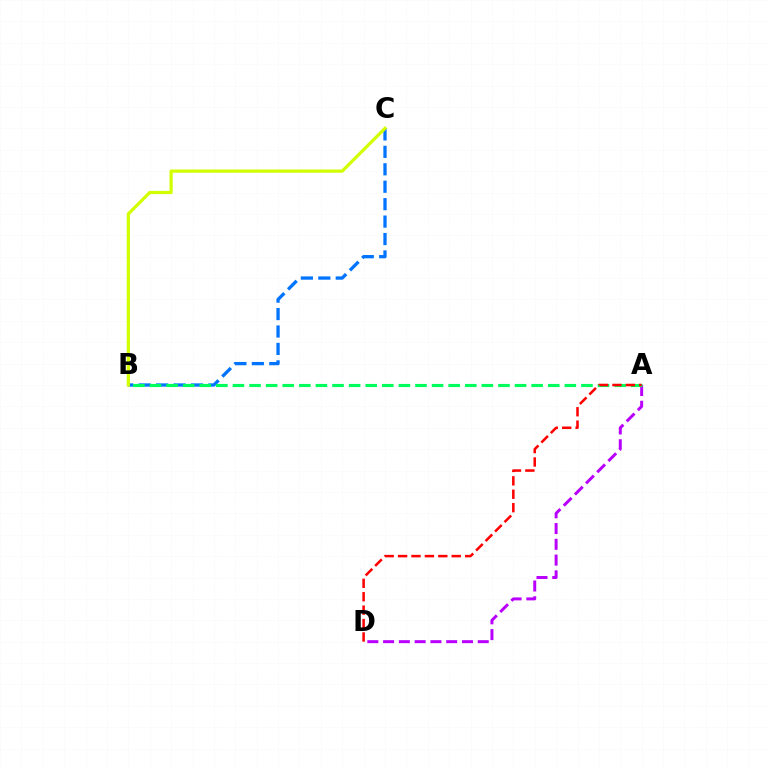{('A', 'D'): [{'color': '#b900ff', 'line_style': 'dashed', 'thickness': 2.14}, {'color': '#ff0000', 'line_style': 'dashed', 'thickness': 1.82}], ('B', 'C'): [{'color': '#0074ff', 'line_style': 'dashed', 'thickness': 2.37}, {'color': '#d1ff00', 'line_style': 'solid', 'thickness': 2.32}], ('A', 'B'): [{'color': '#00ff5c', 'line_style': 'dashed', 'thickness': 2.25}]}